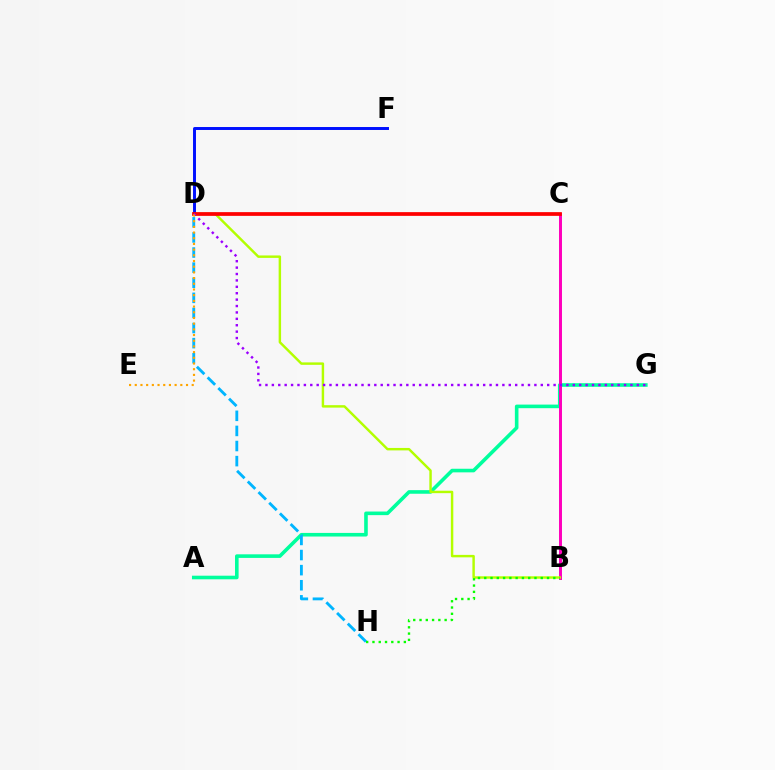{('A', 'G'): [{'color': '#00ff9d', 'line_style': 'solid', 'thickness': 2.59}], ('B', 'C'): [{'color': '#ff00bd', 'line_style': 'solid', 'thickness': 2.14}], ('B', 'D'): [{'color': '#b3ff00', 'line_style': 'solid', 'thickness': 1.76}], ('D', 'H'): [{'color': '#00b5ff', 'line_style': 'dashed', 'thickness': 2.05}], ('D', 'F'): [{'color': '#0010ff', 'line_style': 'solid', 'thickness': 2.13}], ('C', 'D'): [{'color': '#ff0000', 'line_style': 'solid', 'thickness': 2.68}], ('B', 'H'): [{'color': '#08ff00', 'line_style': 'dotted', 'thickness': 1.71}], ('D', 'G'): [{'color': '#9b00ff', 'line_style': 'dotted', 'thickness': 1.74}], ('D', 'E'): [{'color': '#ffa500', 'line_style': 'dotted', 'thickness': 1.55}]}